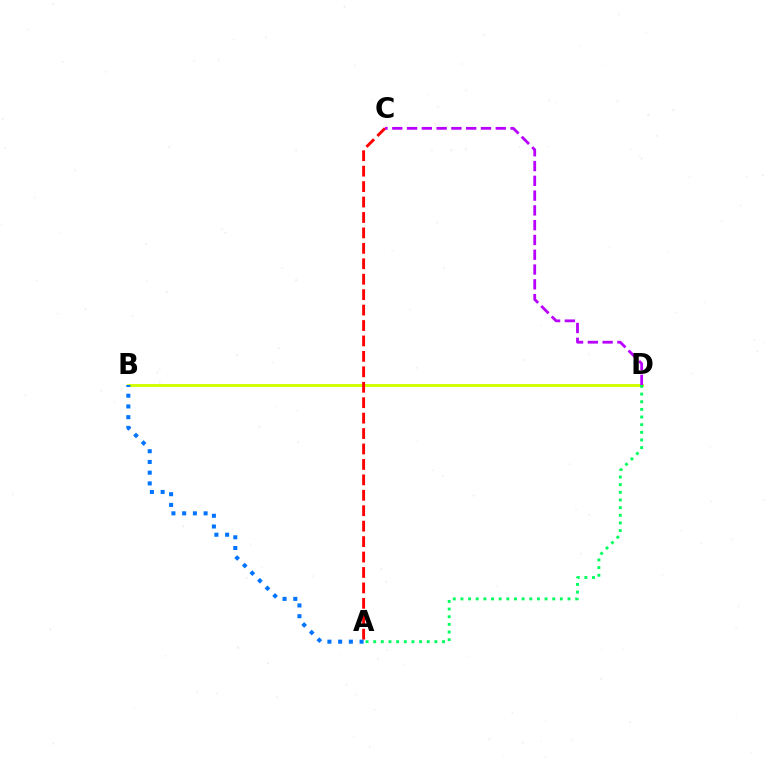{('B', 'D'): [{'color': '#d1ff00', 'line_style': 'solid', 'thickness': 2.08}], ('A', 'D'): [{'color': '#00ff5c', 'line_style': 'dotted', 'thickness': 2.08}], ('A', 'C'): [{'color': '#ff0000', 'line_style': 'dashed', 'thickness': 2.1}], ('C', 'D'): [{'color': '#b900ff', 'line_style': 'dashed', 'thickness': 2.01}], ('A', 'B'): [{'color': '#0074ff', 'line_style': 'dotted', 'thickness': 2.91}]}